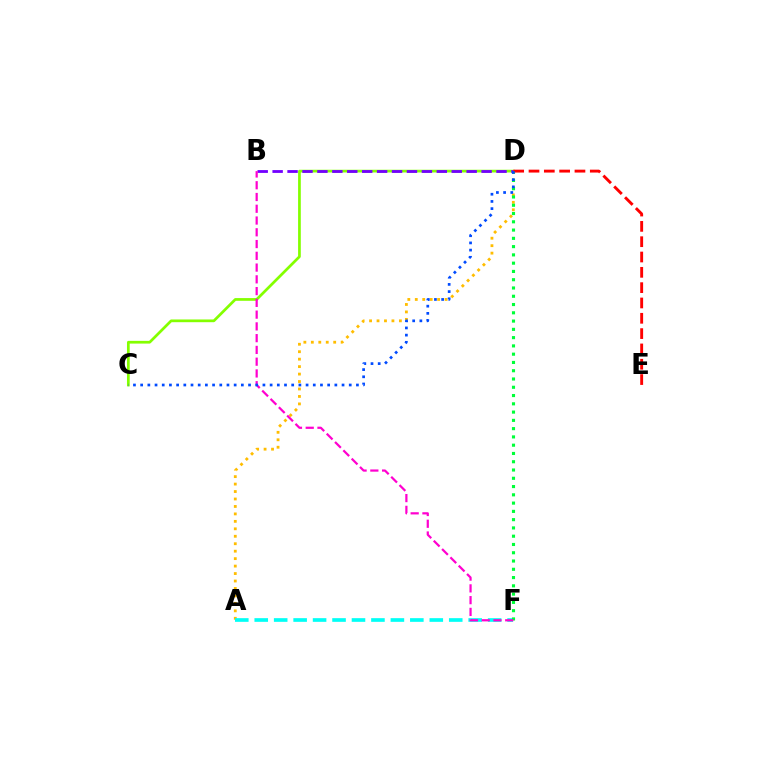{('A', 'D'): [{'color': '#ffbd00', 'line_style': 'dotted', 'thickness': 2.03}], ('C', 'D'): [{'color': '#84ff00', 'line_style': 'solid', 'thickness': 1.96}, {'color': '#004bff', 'line_style': 'dotted', 'thickness': 1.95}], ('A', 'F'): [{'color': '#00fff6', 'line_style': 'dashed', 'thickness': 2.64}], ('D', 'F'): [{'color': '#00ff39', 'line_style': 'dotted', 'thickness': 2.25}], ('B', 'D'): [{'color': '#7200ff', 'line_style': 'dashed', 'thickness': 2.03}], ('D', 'E'): [{'color': '#ff0000', 'line_style': 'dashed', 'thickness': 2.08}], ('B', 'F'): [{'color': '#ff00cf', 'line_style': 'dashed', 'thickness': 1.6}]}